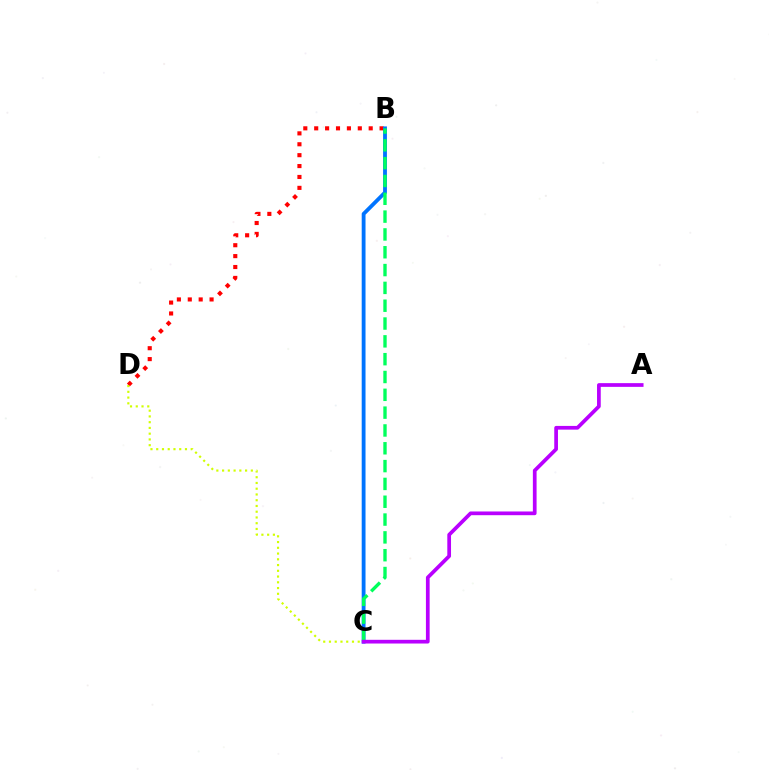{('B', 'D'): [{'color': '#ff0000', 'line_style': 'dotted', 'thickness': 2.96}], ('B', 'C'): [{'color': '#0074ff', 'line_style': 'solid', 'thickness': 2.75}, {'color': '#00ff5c', 'line_style': 'dashed', 'thickness': 2.42}], ('C', 'D'): [{'color': '#d1ff00', 'line_style': 'dotted', 'thickness': 1.56}], ('A', 'C'): [{'color': '#b900ff', 'line_style': 'solid', 'thickness': 2.68}]}